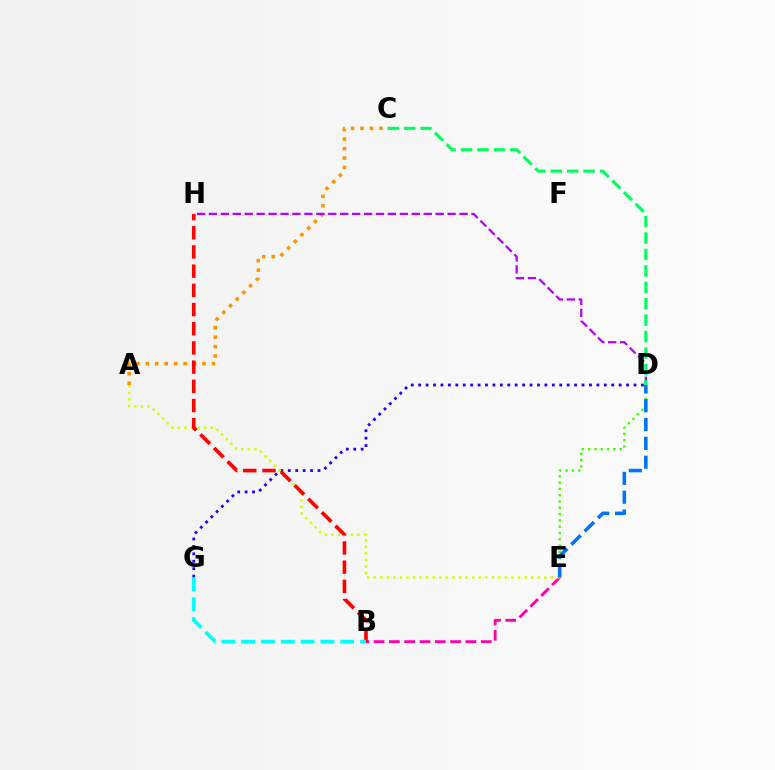{('A', 'C'): [{'color': '#ff9400', 'line_style': 'dotted', 'thickness': 2.57}], ('D', 'G'): [{'color': '#2500ff', 'line_style': 'dotted', 'thickness': 2.02}], ('D', 'H'): [{'color': '#b900ff', 'line_style': 'dashed', 'thickness': 1.62}], ('B', 'E'): [{'color': '#ff00ac', 'line_style': 'dashed', 'thickness': 2.08}], ('A', 'E'): [{'color': '#d1ff00', 'line_style': 'dotted', 'thickness': 1.78}], ('B', 'H'): [{'color': '#ff0000', 'line_style': 'dashed', 'thickness': 2.61}], ('D', 'E'): [{'color': '#3dff00', 'line_style': 'dotted', 'thickness': 1.71}, {'color': '#0074ff', 'line_style': 'dashed', 'thickness': 2.56}], ('C', 'D'): [{'color': '#00ff5c', 'line_style': 'dashed', 'thickness': 2.23}], ('B', 'G'): [{'color': '#00fff6', 'line_style': 'dashed', 'thickness': 2.69}]}